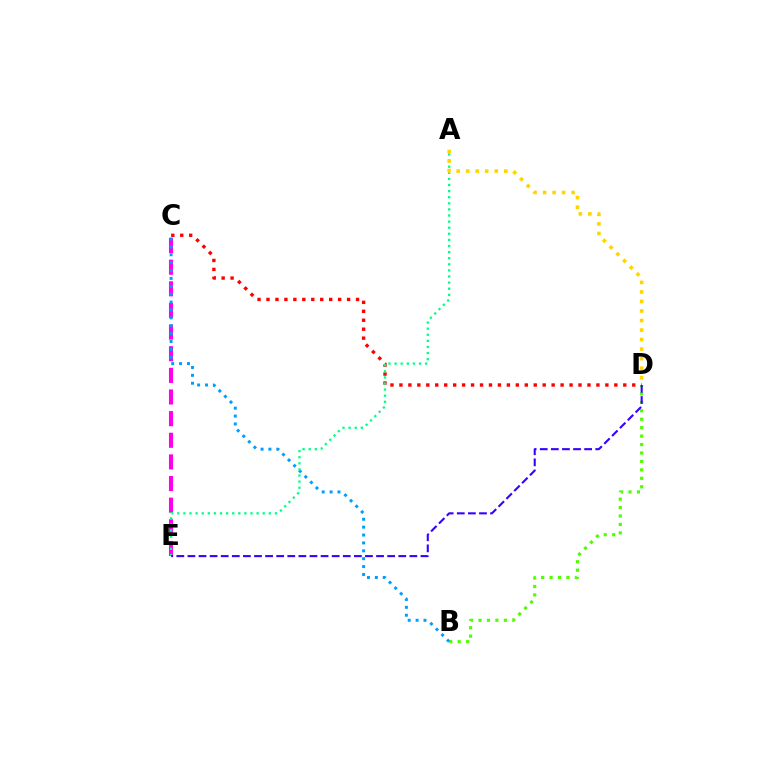{('B', 'D'): [{'color': '#4fff00', 'line_style': 'dotted', 'thickness': 2.29}], ('C', 'D'): [{'color': '#ff0000', 'line_style': 'dotted', 'thickness': 2.43}], ('C', 'E'): [{'color': '#ff00ed', 'line_style': 'dashed', 'thickness': 2.94}], ('B', 'C'): [{'color': '#009eff', 'line_style': 'dotted', 'thickness': 2.14}], ('A', 'E'): [{'color': '#00ff86', 'line_style': 'dotted', 'thickness': 1.66}], ('A', 'D'): [{'color': '#ffd500', 'line_style': 'dotted', 'thickness': 2.59}], ('D', 'E'): [{'color': '#3700ff', 'line_style': 'dashed', 'thickness': 1.51}]}